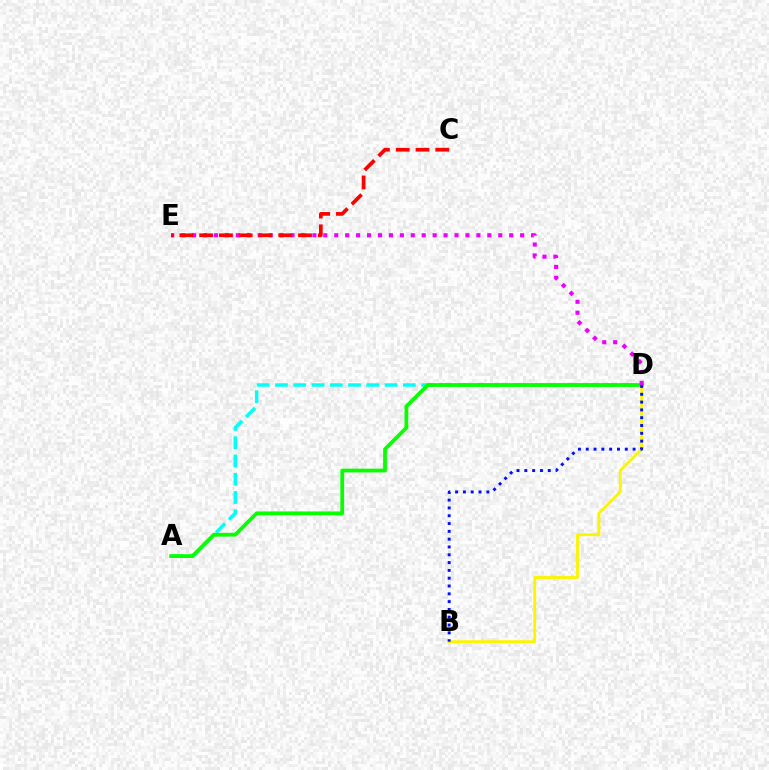{('A', 'D'): [{'color': '#00fff6', 'line_style': 'dashed', 'thickness': 2.48}, {'color': '#08ff00', 'line_style': 'solid', 'thickness': 2.71}], ('B', 'D'): [{'color': '#fcf500', 'line_style': 'solid', 'thickness': 2.05}, {'color': '#0010ff', 'line_style': 'dotted', 'thickness': 2.12}], ('D', 'E'): [{'color': '#ee00ff', 'line_style': 'dotted', 'thickness': 2.97}], ('C', 'E'): [{'color': '#ff0000', 'line_style': 'dashed', 'thickness': 2.69}]}